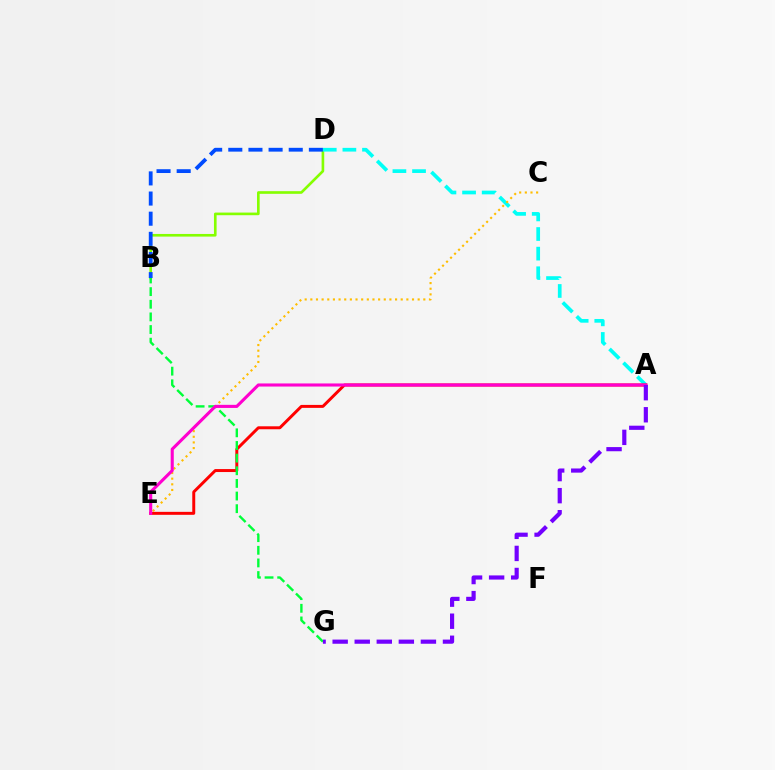{('B', 'D'): [{'color': '#84ff00', 'line_style': 'solid', 'thickness': 1.9}, {'color': '#004bff', 'line_style': 'dashed', 'thickness': 2.74}], ('A', 'D'): [{'color': '#00fff6', 'line_style': 'dashed', 'thickness': 2.66}], ('A', 'E'): [{'color': '#ff0000', 'line_style': 'solid', 'thickness': 2.13}, {'color': '#ff00cf', 'line_style': 'solid', 'thickness': 2.23}], ('C', 'E'): [{'color': '#ffbd00', 'line_style': 'dotted', 'thickness': 1.53}], ('B', 'G'): [{'color': '#00ff39', 'line_style': 'dashed', 'thickness': 1.72}], ('A', 'G'): [{'color': '#7200ff', 'line_style': 'dashed', 'thickness': 3.0}]}